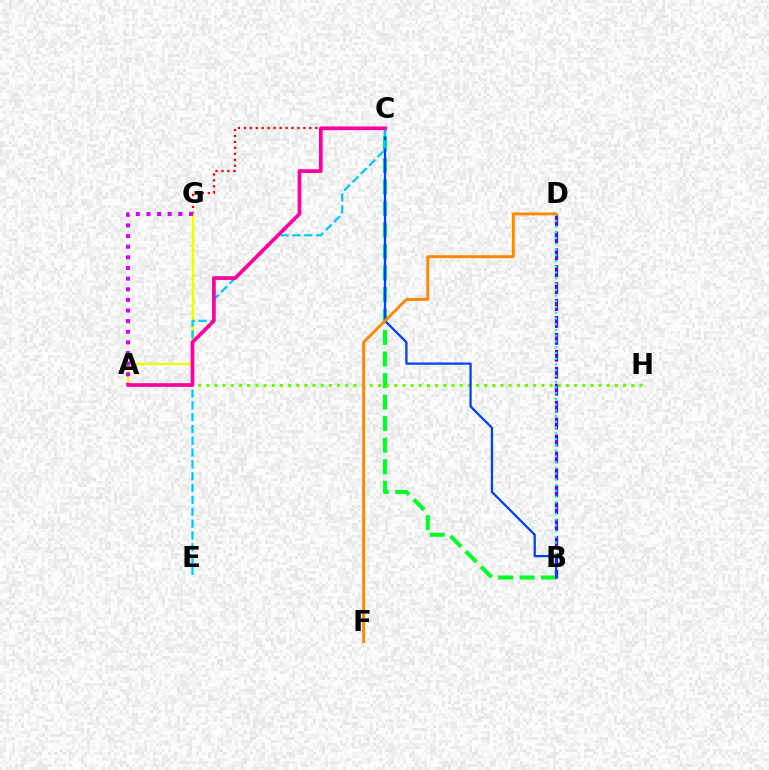{('B', 'C'): [{'color': '#00ff27', 'line_style': 'dashed', 'thickness': 2.92}, {'color': '#003fff', 'line_style': 'solid', 'thickness': 1.63}], ('B', 'D'): [{'color': '#4f00ff', 'line_style': 'dashed', 'thickness': 2.3}, {'color': '#00ffaf', 'line_style': 'dotted', 'thickness': 1.56}], ('A', 'H'): [{'color': '#66ff00', 'line_style': 'dotted', 'thickness': 2.22}], ('C', 'G'): [{'color': '#ff0000', 'line_style': 'dotted', 'thickness': 1.62}], ('A', 'G'): [{'color': '#eeff00', 'line_style': 'solid', 'thickness': 1.78}, {'color': '#d600ff', 'line_style': 'dotted', 'thickness': 2.89}], ('C', 'E'): [{'color': '#00c7ff', 'line_style': 'dashed', 'thickness': 1.61}], ('A', 'C'): [{'color': '#ff00a0', 'line_style': 'solid', 'thickness': 2.65}], ('D', 'F'): [{'color': '#ff8800', 'line_style': 'solid', 'thickness': 2.09}]}